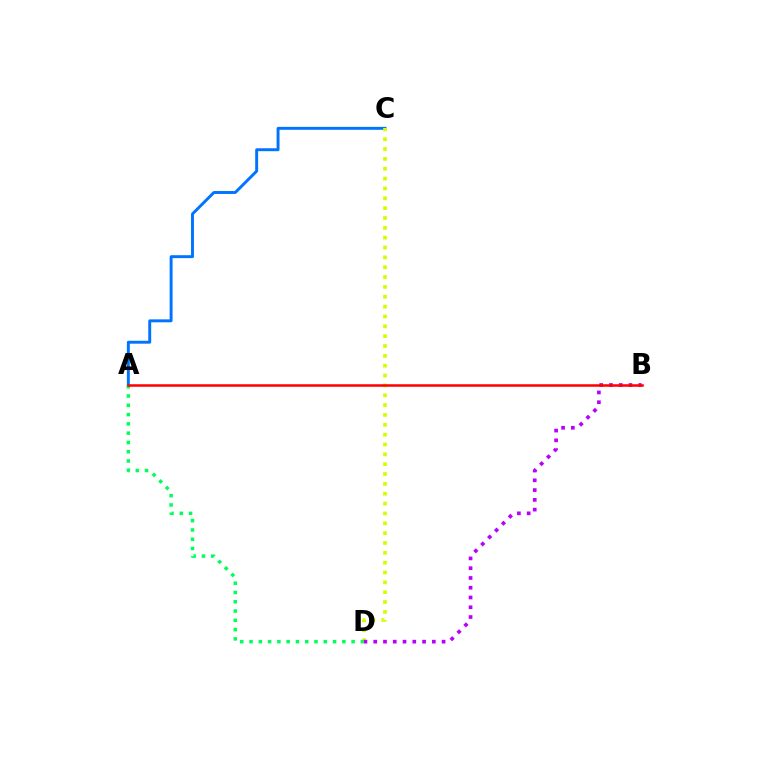{('A', 'C'): [{'color': '#0074ff', 'line_style': 'solid', 'thickness': 2.11}], ('C', 'D'): [{'color': '#d1ff00', 'line_style': 'dotted', 'thickness': 2.68}], ('B', 'D'): [{'color': '#b900ff', 'line_style': 'dotted', 'thickness': 2.65}], ('A', 'D'): [{'color': '#00ff5c', 'line_style': 'dotted', 'thickness': 2.52}], ('A', 'B'): [{'color': '#ff0000', 'line_style': 'solid', 'thickness': 1.82}]}